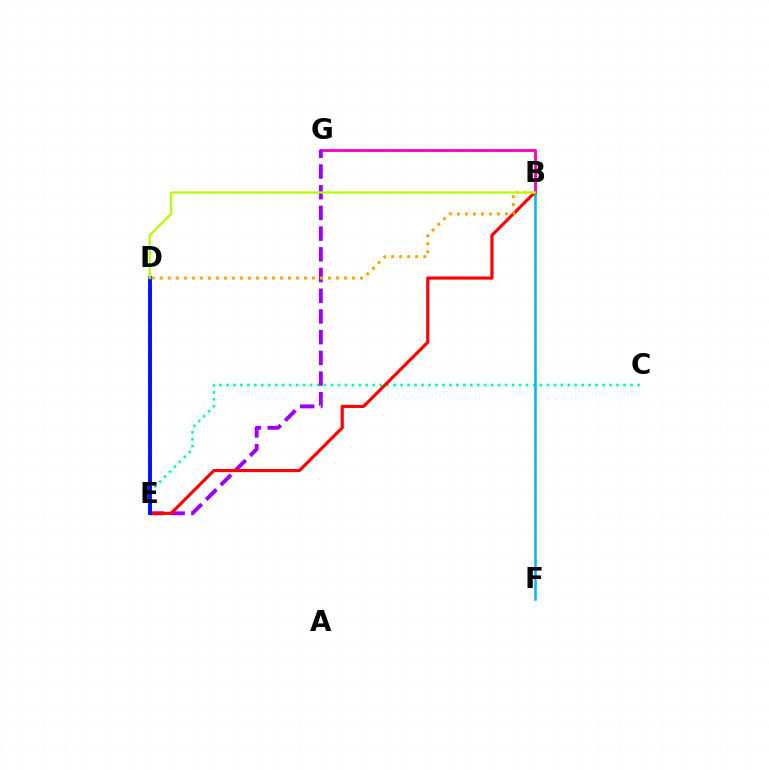{('B', 'G'): [{'color': '#ff00bd', 'line_style': 'solid', 'thickness': 2.06}], ('C', 'E'): [{'color': '#00ff9d', 'line_style': 'dotted', 'thickness': 1.89}], ('D', 'E'): [{'color': '#08ff00', 'line_style': 'dashed', 'thickness': 2.87}, {'color': '#0010ff', 'line_style': 'solid', 'thickness': 2.78}], ('E', 'G'): [{'color': '#9b00ff', 'line_style': 'dashed', 'thickness': 2.81}], ('B', 'F'): [{'color': '#00b5ff', 'line_style': 'solid', 'thickness': 1.82}], ('B', 'E'): [{'color': '#ff0000', 'line_style': 'solid', 'thickness': 2.27}], ('B', 'D'): [{'color': '#ffa500', 'line_style': 'dotted', 'thickness': 2.18}, {'color': '#b3ff00', 'line_style': 'solid', 'thickness': 1.63}]}